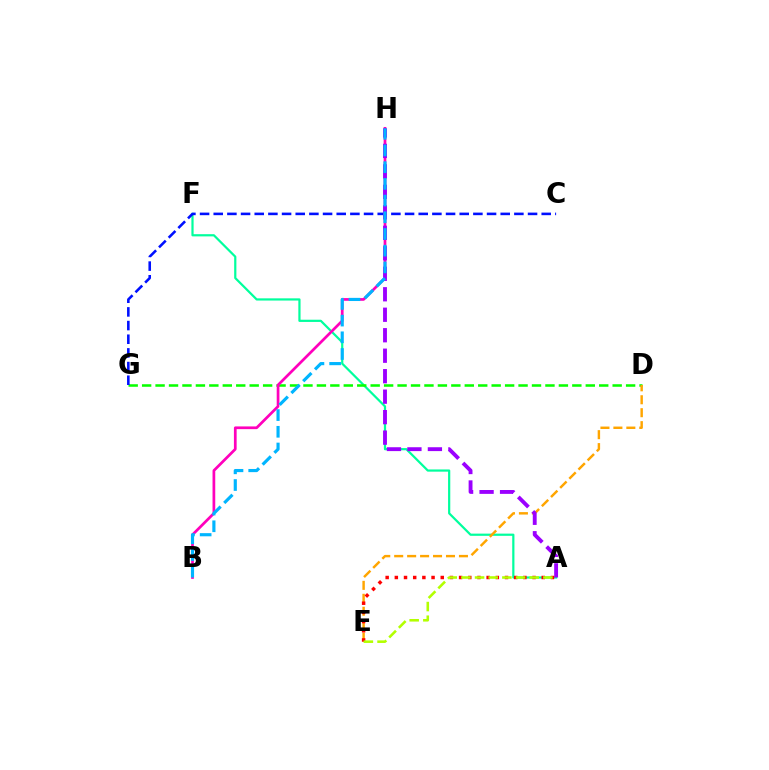{('A', 'F'): [{'color': '#00ff9d', 'line_style': 'solid', 'thickness': 1.59}], ('D', 'G'): [{'color': '#08ff00', 'line_style': 'dashed', 'thickness': 1.83}], ('D', 'E'): [{'color': '#ffa500', 'line_style': 'dashed', 'thickness': 1.76}], ('C', 'G'): [{'color': '#0010ff', 'line_style': 'dashed', 'thickness': 1.86}], ('B', 'H'): [{'color': '#ff00bd', 'line_style': 'solid', 'thickness': 1.96}, {'color': '#00b5ff', 'line_style': 'dashed', 'thickness': 2.27}], ('A', 'H'): [{'color': '#9b00ff', 'line_style': 'dashed', 'thickness': 2.78}], ('A', 'E'): [{'color': '#ff0000', 'line_style': 'dotted', 'thickness': 2.49}, {'color': '#b3ff00', 'line_style': 'dashed', 'thickness': 1.86}]}